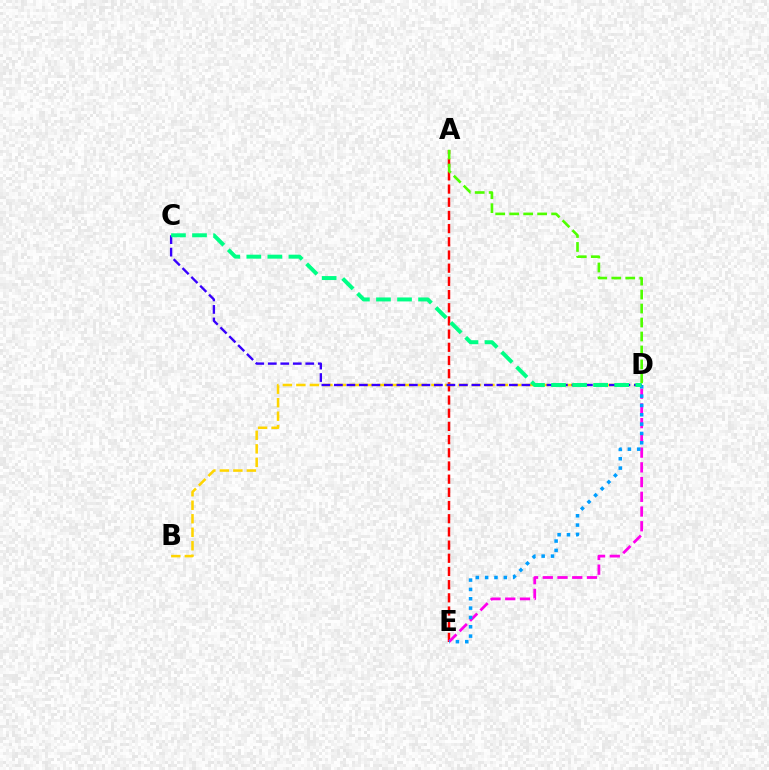{('A', 'E'): [{'color': '#ff0000', 'line_style': 'dashed', 'thickness': 1.79}], ('B', 'D'): [{'color': '#ffd500', 'line_style': 'dashed', 'thickness': 1.83}], ('D', 'E'): [{'color': '#ff00ed', 'line_style': 'dashed', 'thickness': 2.0}, {'color': '#009eff', 'line_style': 'dotted', 'thickness': 2.54}], ('A', 'D'): [{'color': '#4fff00', 'line_style': 'dashed', 'thickness': 1.9}], ('C', 'D'): [{'color': '#3700ff', 'line_style': 'dashed', 'thickness': 1.7}, {'color': '#00ff86', 'line_style': 'dashed', 'thickness': 2.86}]}